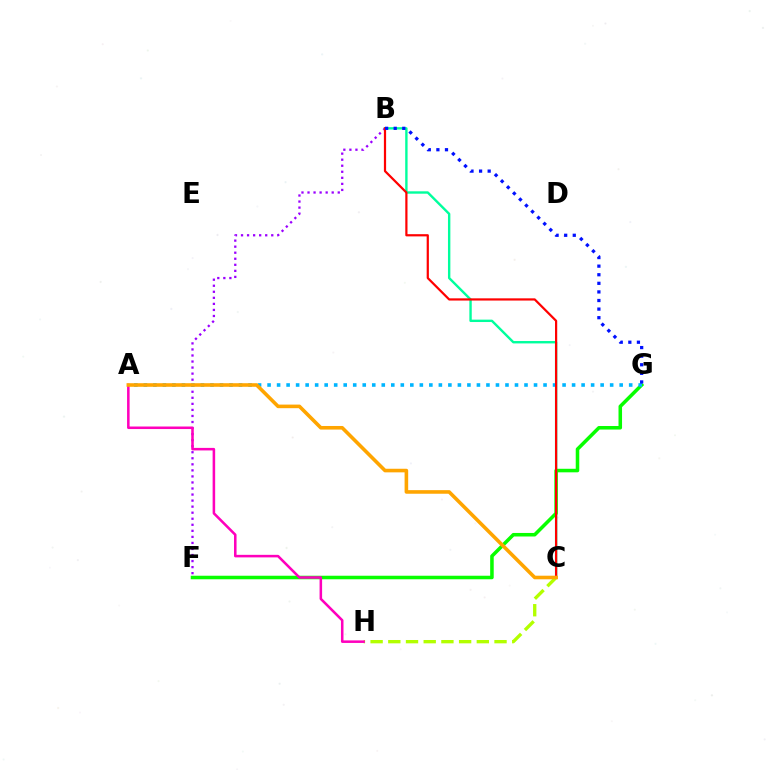{('B', 'F'): [{'color': '#9b00ff', 'line_style': 'dotted', 'thickness': 1.64}], ('C', 'H'): [{'color': '#b3ff00', 'line_style': 'dashed', 'thickness': 2.4}], ('B', 'C'): [{'color': '#00ff9d', 'line_style': 'solid', 'thickness': 1.72}, {'color': '#ff0000', 'line_style': 'solid', 'thickness': 1.6}], ('F', 'G'): [{'color': '#08ff00', 'line_style': 'solid', 'thickness': 2.55}], ('A', 'G'): [{'color': '#00b5ff', 'line_style': 'dotted', 'thickness': 2.59}], ('A', 'H'): [{'color': '#ff00bd', 'line_style': 'solid', 'thickness': 1.83}], ('B', 'G'): [{'color': '#0010ff', 'line_style': 'dotted', 'thickness': 2.33}], ('A', 'C'): [{'color': '#ffa500', 'line_style': 'solid', 'thickness': 2.59}]}